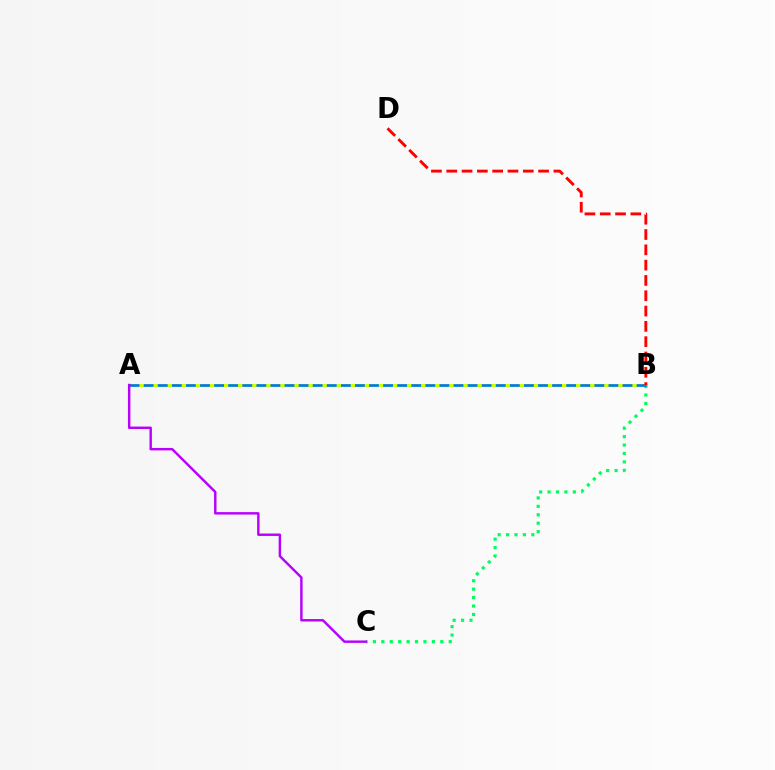{('A', 'B'): [{'color': '#d1ff00', 'line_style': 'solid', 'thickness': 2.19}, {'color': '#0074ff', 'line_style': 'dashed', 'thickness': 1.91}], ('B', 'C'): [{'color': '#00ff5c', 'line_style': 'dotted', 'thickness': 2.29}], ('A', 'C'): [{'color': '#b900ff', 'line_style': 'solid', 'thickness': 1.75}], ('B', 'D'): [{'color': '#ff0000', 'line_style': 'dashed', 'thickness': 2.08}]}